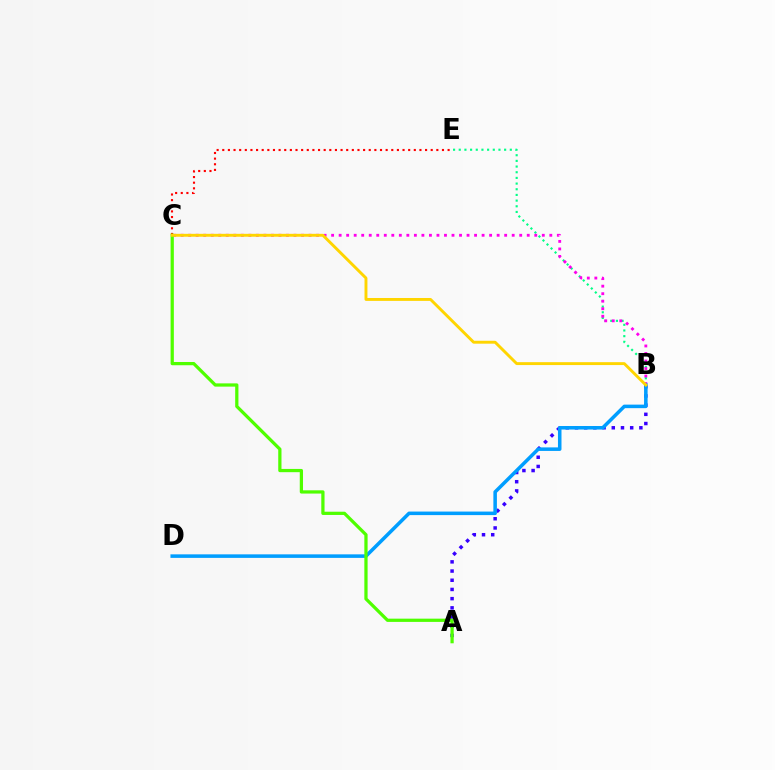{('B', 'E'): [{'color': '#00ff86', 'line_style': 'dotted', 'thickness': 1.54}], ('B', 'C'): [{'color': '#ff00ed', 'line_style': 'dotted', 'thickness': 2.04}, {'color': '#ffd500', 'line_style': 'solid', 'thickness': 2.09}], ('A', 'B'): [{'color': '#3700ff', 'line_style': 'dotted', 'thickness': 2.5}], ('B', 'D'): [{'color': '#009eff', 'line_style': 'solid', 'thickness': 2.54}], ('C', 'E'): [{'color': '#ff0000', 'line_style': 'dotted', 'thickness': 1.53}], ('A', 'C'): [{'color': '#4fff00', 'line_style': 'solid', 'thickness': 2.34}]}